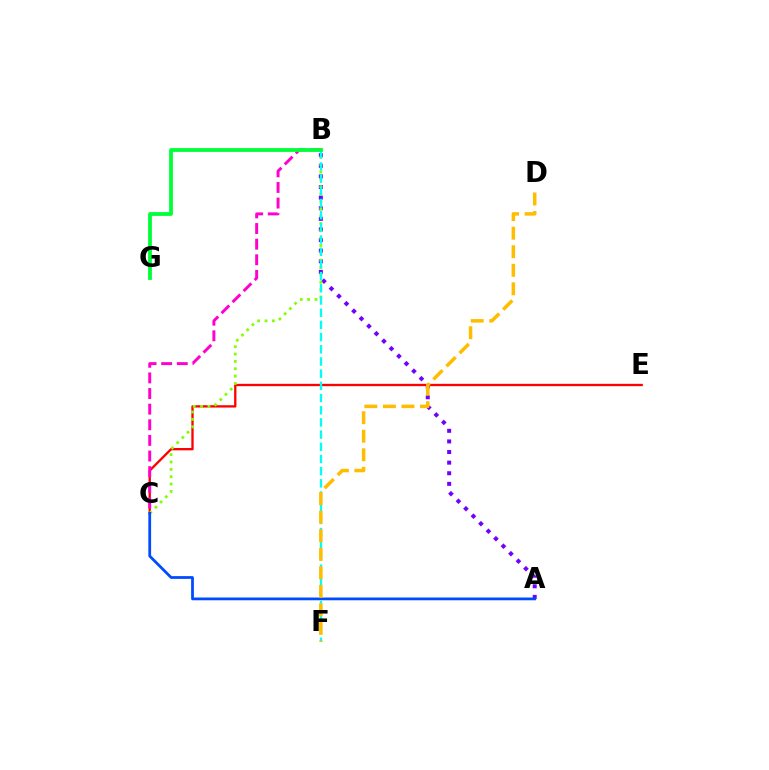{('C', 'E'): [{'color': '#ff0000', 'line_style': 'solid', 'thickness': 1.68}], ('A', 'B'): [{'color': '#7200ff', 'line_style': 'dotted', 'thickness': 2.88}], ('B', 'C'): [{'color': '#84ff00', 'line_style': 'dotted', 'thickness': 2.0}, {'color': '#ff00cf', 'line_style': 'dashed', 'thickness': 2.12}], ('A', 'C'): [{'color': '#004bff', 'line_style': 'solid', 'thickness': 1.99}], ('B', 'F'): [{'color': '#00fff6', 'line_style': 'dashed', 'thickness': 1.66}], ('B', 'G'): [{'color': '#00ff39', 'line_style': 'solid', 'thickness': 2.74}], ('D', 'F'): [{'color': '#ffbd00', 'line_style': 'dashed', 'thickness': 2.52}]}